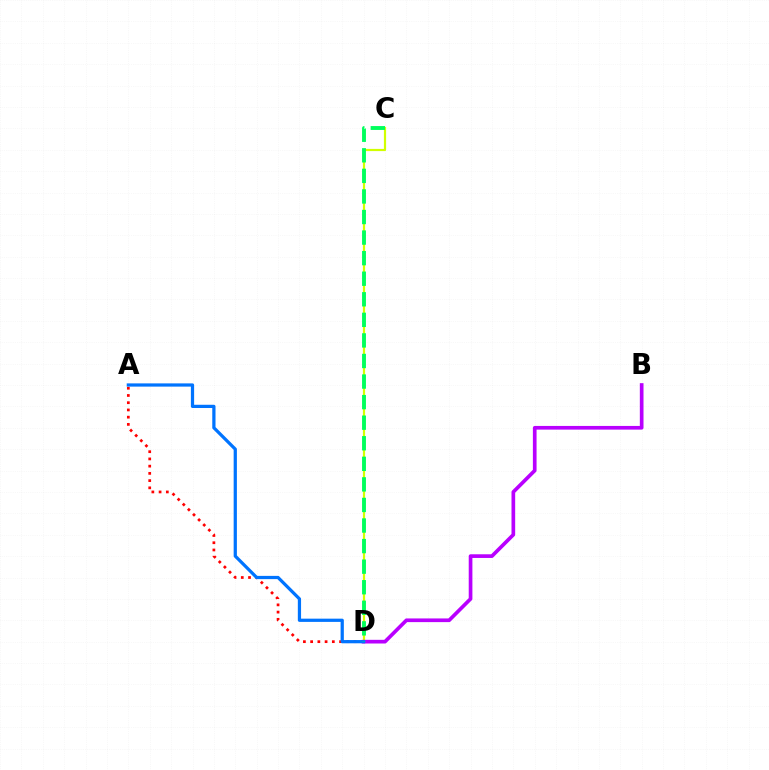{('C', 'D'): [{'color': '#d1ff00', 'line_style': 'solid', 'thickness': 1.59}, {'color': '#00ff5c', 'line_style': 'dashed', 'thickness': 2.79}], ('B', 'D'): [{'color': '#b900ff', 'line_style': 'solid', 'thickness': 2.65}], ('A', 'D'): [{'color': '#ff0000', 'line_style': 'dotted', 'thickness': 1.96}, {'color': '#0074ff', 'line_style': 'solid', 'thickness': 2.33}]}